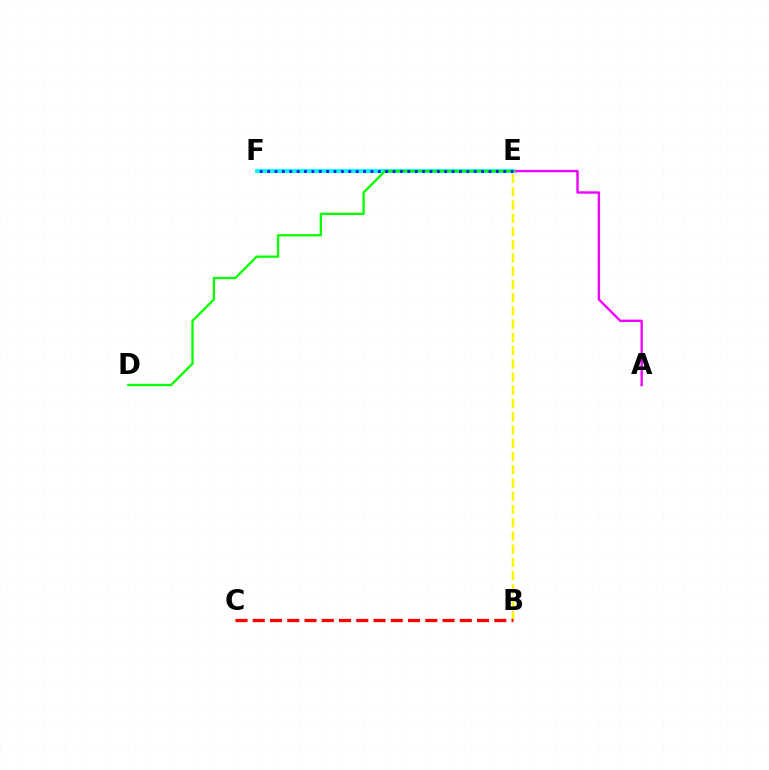{('B', 'E'): [{'color': '#fcf500', 'line_style': 'dashed', 'thickness': 1.8}], ('B', 'C'): [{'color': '#ff0000', 'line_style': 'dashed', 'thickness': 2.34}], ('A', 'E'): [{'color': '#ee00ff', 'line_style': 'solid', 'thickness': 1.72}], ('E', 'F'): [{'color': '#00fff6', 'line_style': 'solid', 'thickness': 2.78}, {'color': '#0010ff', 'line_style': 'dotted', 'thickness': 2.0}], ('D', 'E'): [{'color': '#08ff00', 'line_style': 'solid', 'thickness': 1.67}]}